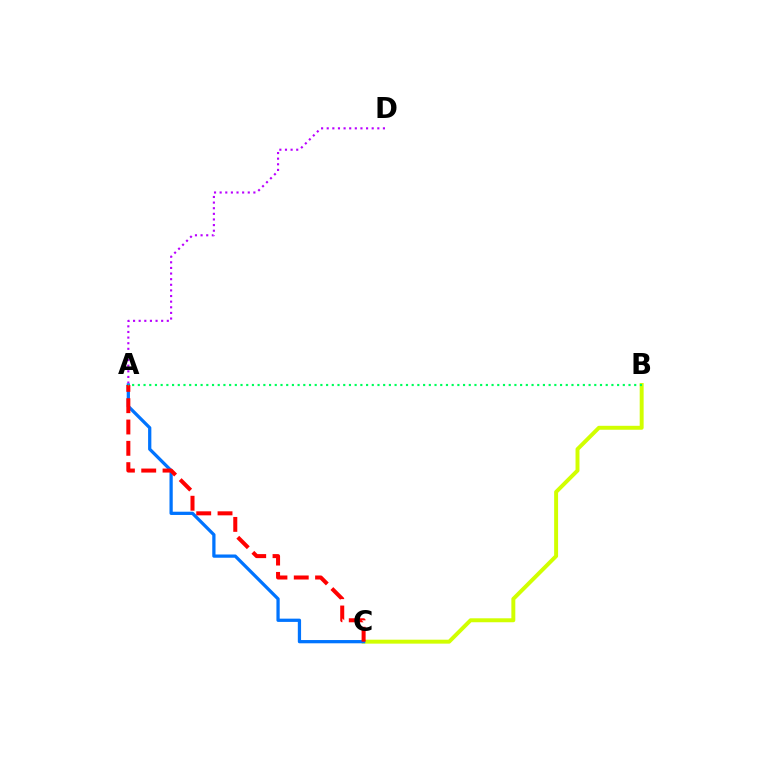{('B', 'C'): [{'color': '#d1ff00', 'line_style': 'solid', 'thickness': 2.84}], ('A', 'D'): [{'color': '#b900ff', 'line_style': 'dotted', 'thickness': 1.53}], ('A', 'C'): [{'color': '#0074ff', 'line_style': 'solid', 'thickness': 2.34}, {'color': '#ff0000', 'line_style': 'dashed', 'thickness': 2.9}], ('A', 'B'): [{'color': '#00ff5c', 'line_style': 'dotted', 'thickness': 1.55}]}